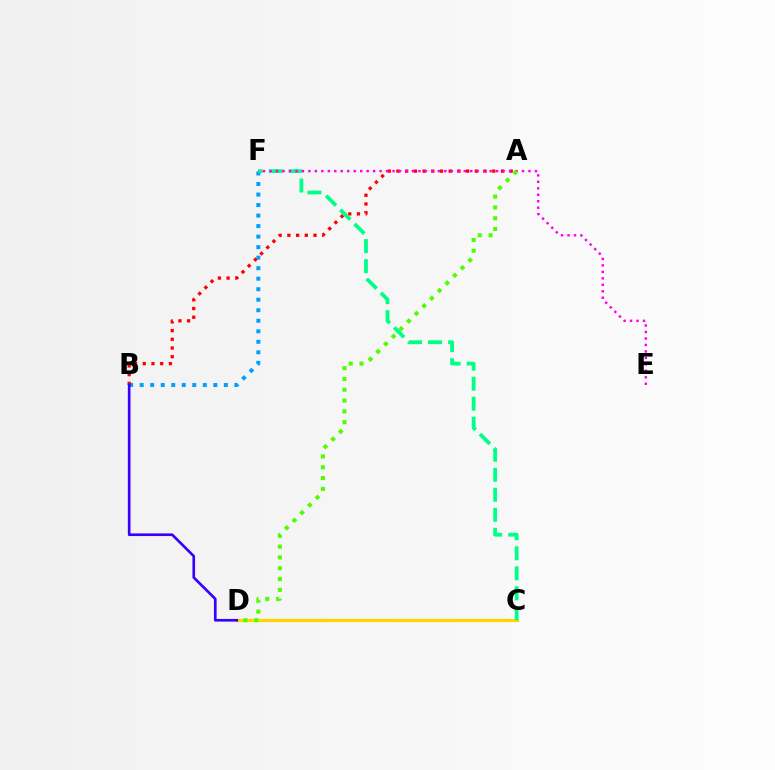{('B', 'F'): [{'color': '#009eff', 'line_style': 'dotted', 'thickness': 2.86}], ('C', 'D'): [{'color': '#ffd500', 'line_style': 'solid', 'thickness': 2.33}], ('A', 'B'): [{'color': '#ff0000', 'line_style': 'dotted', 'thickness': 2.37}], ('B', 'D'): [{'color': '#3700ff', 'line_style': 'solid', 'thickness': 1.91}], ('C', 'F'): [{'color': '#00ff86', 'line_style': 'dashed', 'thickness': 2.72}], ('E', 'F'): [{'color': '#ff00ed', 'line_style': 'dotted', 'thickness': 1.76}], ('A', 'D'): [{'color': '#4fff00', 'line_style': 'dotted', 'thickness': 2.94}]}